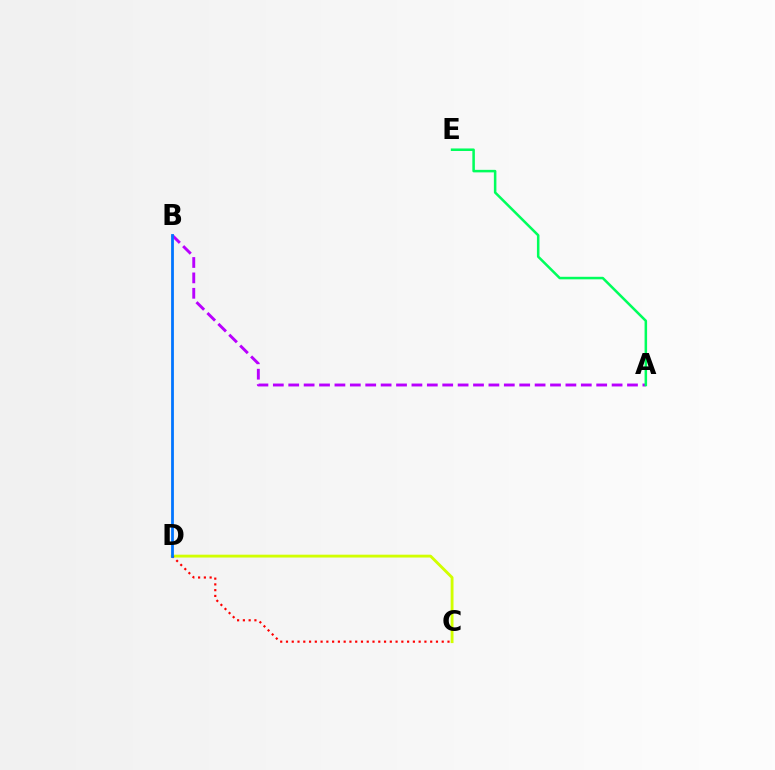{('C', 'D'): [{'color': '#d1ff00', 'line_style': 'solid', 'thickness': 2.05}, {'color': '#ff0000', 'line_style': 'dotted', 'thickness': 1.57}], ('A', 'B'): [{'color': '#b900ff', 'line_style': 'dashed', 'thickness': 2.09}], ('B', 'D'): [{'color': '#0074ff', 'line_style': 'solid', 'thickness': 2.01}], ('A', 'E'): [{'color': '#00ff5c', 'line_style': 'solid', 'thickness': 1.82}]}